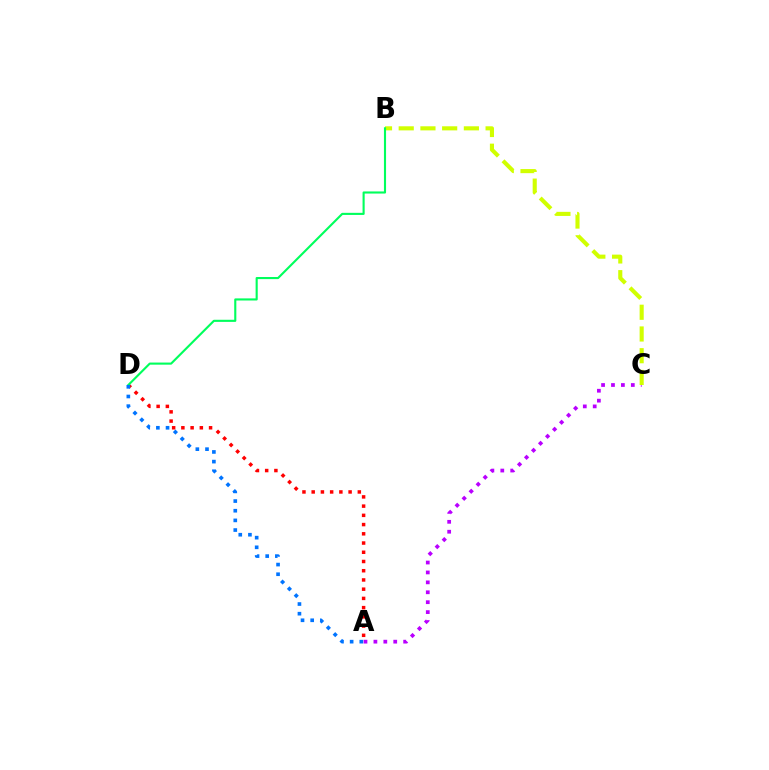{('A', 'C'): [{'color': '#b900ff', 'line_style': 'dotted', 'thickness': 2.69}], ('A', 'D'): [{'color': '#ff0000', 'line_style': 'dotted', 'thickness': 2.51}, {'color': '#0074ff', 'line_style': 'dotted', 'thickness': 2.63}], ('B', 'C'): [{'color': '#d1ff00', 'line_style': 'dashed', 'thickness': 2.95}], ('B', 'D'): [{'color': '#00ff5c', 'line_style': 'solid', 'thickness': 1.52}]}